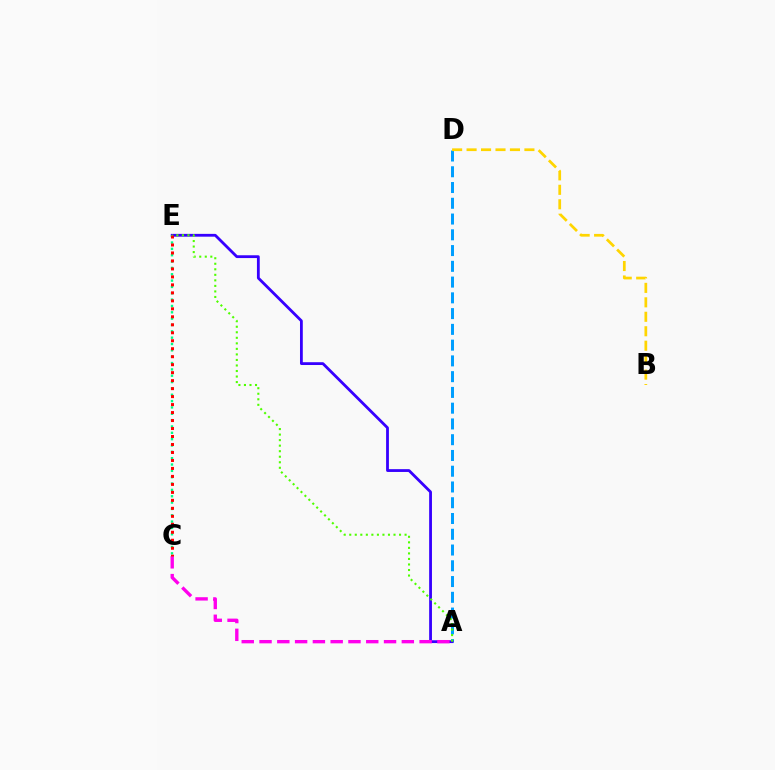{('A', 'D'): [{'color': '#009eff', 'line_style': 'dashed', 'thickness': 2.14}], ('B', 'D'): [{'color': '#ffd500', 'line_style': 'dashed', 'thickness': 1.96}], ('A', 'E'): [{'color': '#3700ff', 'line_style': 'solid', 'thickness': 2.02}, {'color': '#4fff00', 'line_style': 'dotted', 'thickness': 1.5}], ('A', 'C'): [{'color': '#ff00ed', 'line_style': 'dashed', 'thickness': 2.42}], ('C', 'E'): [{'color': '#00ff86', 'line_style': 'dotted', 'thickness': 1.72}, {'color': '#ff0000', 'line_style': 'dotted', 'thickness': 2.17}]}